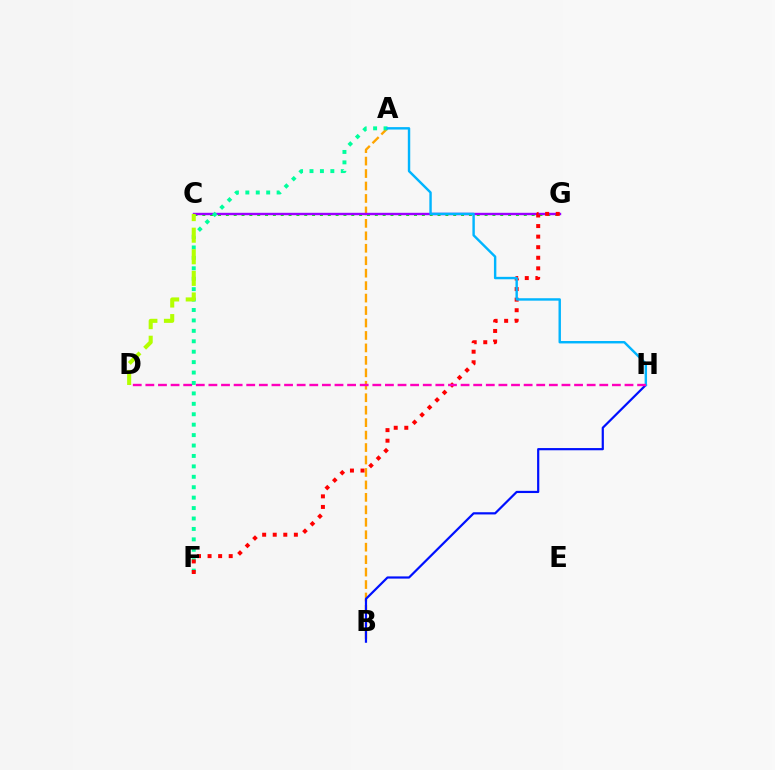{('A', 'B'): [{'color': '#ffa500', 'line_style': 'dashed', 'thickness': 1.69}], ('C', 'G'): [{'color': '#08ff00', 'line_style': 'dotted', 'thickness': 2.13}, {'color': '#9b00ff', 'line_style': 'solid', 'thickness': 1.72}], ('B', 'H'): [{'color': '#0010ff', 'line_style': 'solid', 'thickness': 1.59}], ('A', 'F'): [{'color': '#00ff9d', 'line_style': 'dotted', 'thickness': 2.83}], ('F', 'G'): [{'color': '#ff0000', 'line_style': 'dotted', 'thickness': 2.87}], ('C', 'D'): [{'color': '#b3ff00', 'line_style': 'dashed', 'thickness': 2.93}], ('A', 'H'): [{'color': '#00b5ff', 'line_style': 'solid', 'thickness': 1.74}], ('D', 'H'): [{'color': '#ff00bd', 'line_style': 'dashed', 'thickness': 1.71}]}